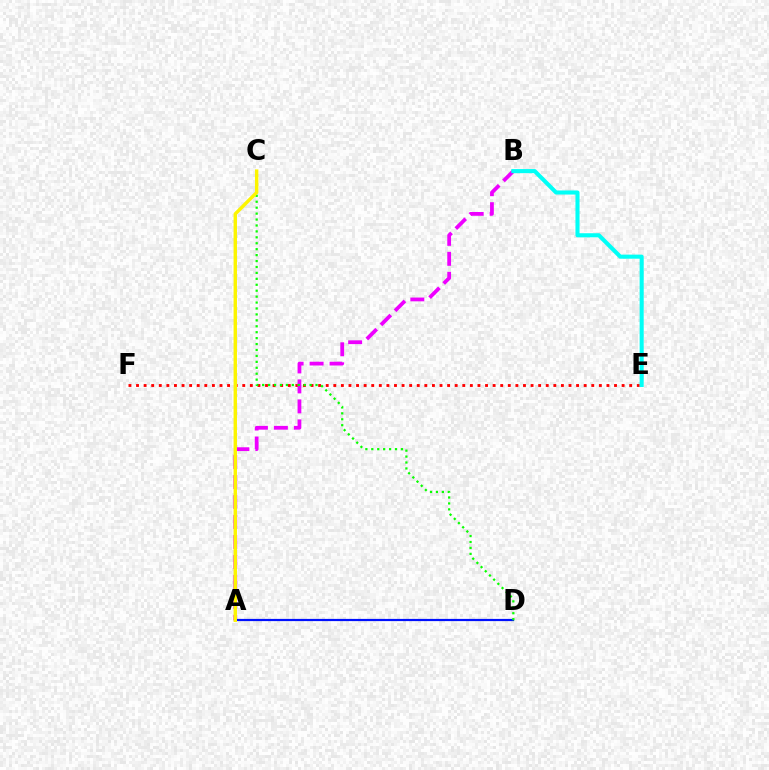{('E', 'F'): [{'color': '#ff0000', 'line_style': 'dotted', 'thickness': 2.06}], ('A', 'B'): [{'color': '#ee00ff', 'line_style': 'dashed', 'thickness': 2.71}], ('A', 'D'): [{'color': '#0010ff', 'line_style': 'solid', 'thickness': 1.59}], ('C', 'D'): [{'color': '#08ff00', 'line_style': 'dotted', 'thickness': 1.61}], ('A', 'C'): [{'color': '#fcf500', 'line_style': 'solid', 'thickness': 2.45}], ('B', 'E'): [{'color': '#00fff6', 'line_style': 'solid', 'thickness': 2.94}]}